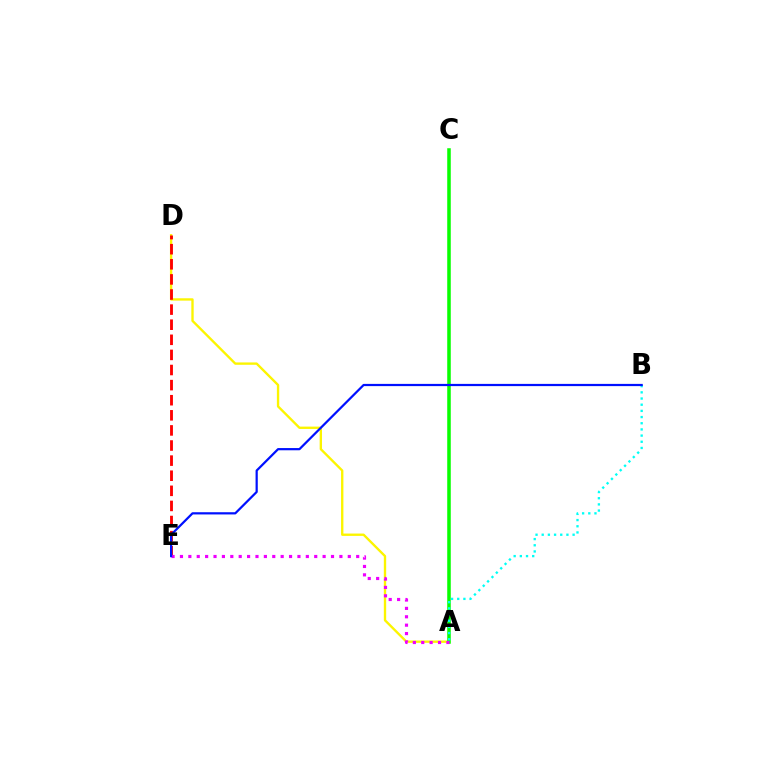{('A', 'D'): [{'color': '#fcf500', 'line_style': 'solid', 'thickness': 1.69}], ('D', 'E'): [{'color': '#ff0000', 'line_style': 'dashed', 'thickness': 2.05}], ('A', 'C'): [{'color': '#08ff00', 'line_style': 'solid', 'thickness': 2.54}], ('A', 'B'): [{'color': '#00fff6', 'line_style': 'dotted', 'thickness': 1.68}], ('A', 'E'): [{'color': '#ee00ff', 'line_style': 'dotted', 'thickness': 2.28}], ('B', 'E'): [{'color': '#0010ff', 'line_style': 'solid', 'thickness': 1.6}]}